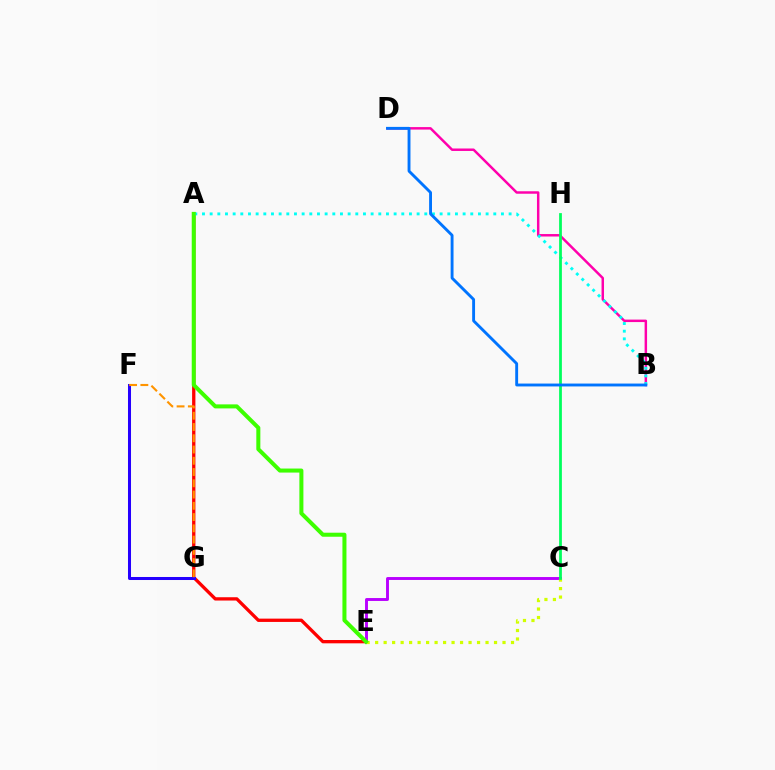{('B', 'D'): [{'color': '#ff00ac', 'line_style': 'solid', 'thickness': 1.78}, {'color': '#0074ff', 'line_style': 'solid', 'thickness': 2.08}], ('A', 'E'): [{'color': '#ff0000', 'line_style': 'solid', 'thickness': 2.38}, {'color': '#3dff00', 'line_style': 'solid', 'thickness': 2.9}], ('C', 'E'): [{'color': '#b900ff', 'line_style': 'solid', 'thickness': 2.09}, {'color': '#d1ff00', 'line_style': 'dotted', 'thickness': 2.31}], ('F', 'G'): [{'color': '#2500ff', 'line_style': 'solid', 'thickness': 2.18}, {'color': '#ff9400', 'line_style': 'dashed', 'thickness': 1.53}], ('A', 'B'): [{'color': '#00fff6', 'line_style': 'dotted', 'thickness': 2.08}], ('C', 'H'): [{'color': '#00ff5c', 'line_style': 'solid', 'thickness': 1.99}]}